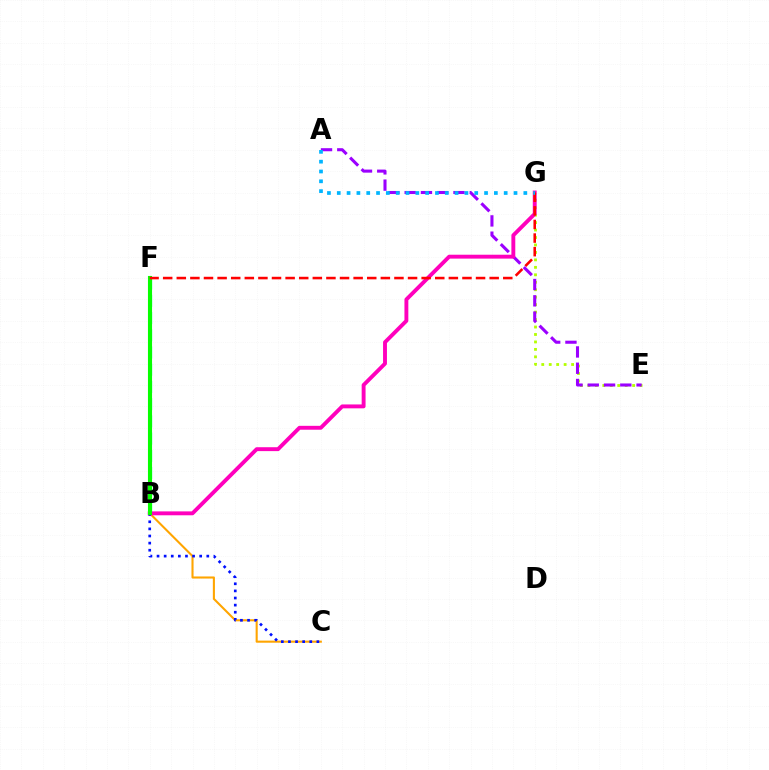{('B', 'C'): [{'color': '#ffa500', 'line_style': 'solid', 'thickness': 1.5}, {'color': '#0010ff', 'line_style': 'dotted', 'thickness': 1.93}], ('E', 'G'): [{'color': '#b3ff00', 'line_style': 'dotted', 'thickness': 2.03}], ('A', 'E'): [{'color': '#9b00ff', 'line_style': 'dashed', 'thickness': 2.21}], ('B', 'F'): [{'color': '#00ff9d', 'line_style': 'dashed', 'thickness': 2.34}, {'color': '#08ff00', 'line_style': 'solid', 'thickness': 2.95}], ('B', 'G'): [{'color': '#ff00bd', 'line_style': 'solid', 'thickness': 2.8}], ('F', 'G'): [{'color': '#ff0000', 'line_style': 'dashed', 'thickness': 1.85}], ('A', 'G'): [{'color': '#00b5ff', 'line_style': 'dotted', 'thickness': 2.67}]}